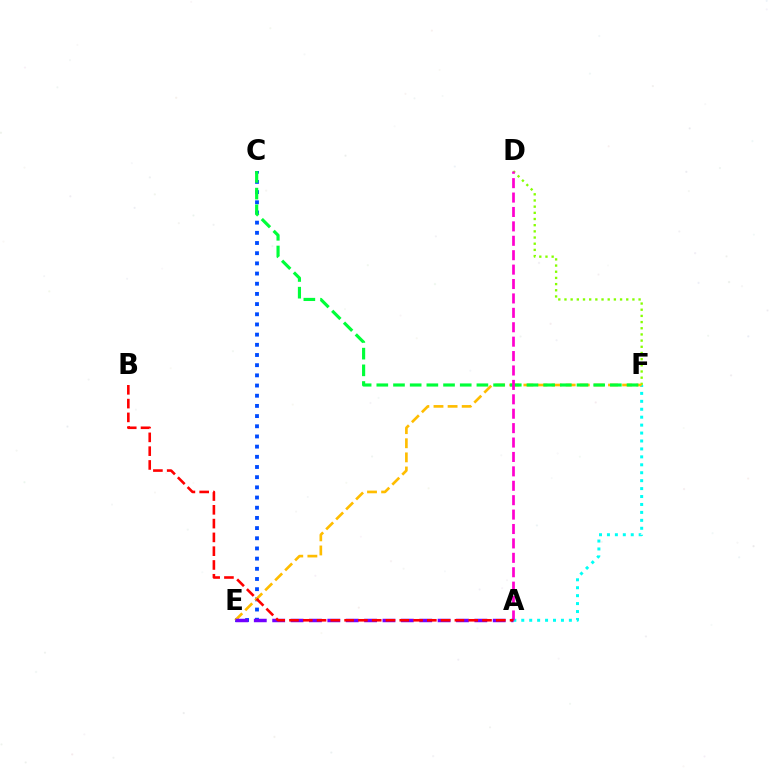{('C', 'E'): [{'color': '#004bff', 'line_style': 'dotted', 'thickness': 2.77}], ('D', 'F'): [{'color': '#84ff00', 'line_style': 'dotted', 'thickness': 1.68}], ('A', 'F'): [{'color': '#00fff6', 'line_style': 'dotted', 'thickness': 2.16}], ('E', 'F'): [{'color': '#ffbd00', 'line_style': 'dashed', 'thickness': 1.92}], ('C', 'F'): [{'color': '#00ff39', 'line_style': 'dashed', 'thickness': 2.27}], ('A', 'D'): [{'color': '#ff00cf', 'line_style': 'dashed', 'thickness': 1.96}], ('A', 'E'): [{'color': '#7200ff', 'line_style': 'dashed', 'thickness': 2.5}], ('A', 'B'): [{'color': '#ff0000', 'line_style': 'dashed', 'thickness': 1.87}]}